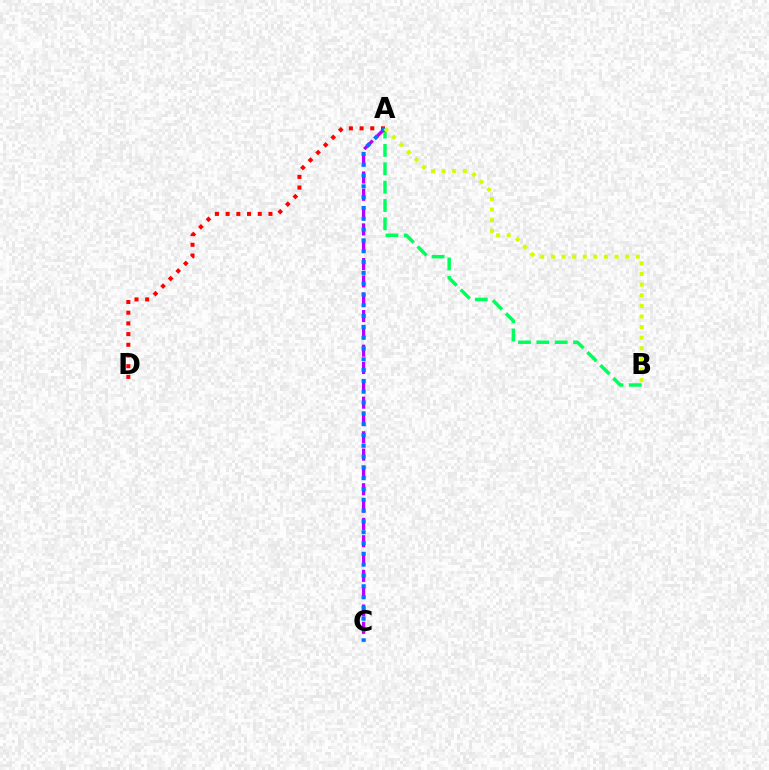{('A', 'C'): [{'color': '#b900ff', 'line_style': 'dashed', 'thickness': 2.35}, {'color': '#0074ff', 'line_style': 'dotted', 'thickness': 2.94}], ('A', 'B'): [{'color': '#00ff5c', 'line_style': 'dashed', 'thickness': 2.49}, {'color': '#d1ff00', 'line_style': 'dotted', 'thickness': 2.88}], ('A', 'D'): [{'color': '#ff0000', 'line_style': 'dotted', 'thickness': 2.91}]}